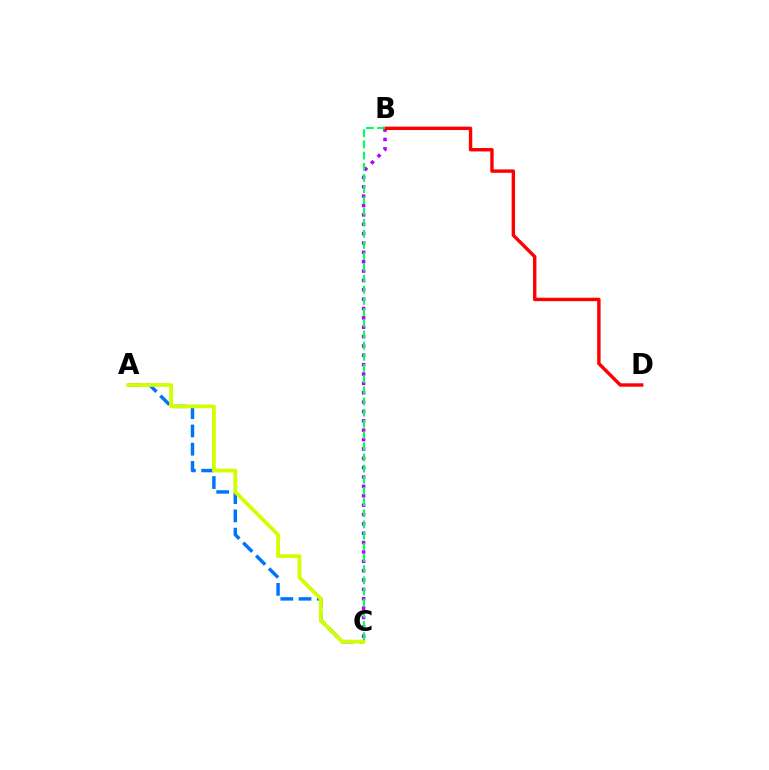{('A', 'C'): [{'color': '#0074ff', 'line_style': 'dashed', 'thickness': 2.48}, {'color': '#d1ff00', 'line_style': 'solid', 'thickness': 2.72}], ('B', 'C'): [{'color': '#b900ff', 'line_style': 'dotted', 'thickness': 2.54}, {'color': '#00ff5c', 'line_style': 'dashed', 'thickness': 1.52}], ('B', 'D'): [{'color': '#ff0000', 'line_style': 'solid', 'thickness': 2.45}]}